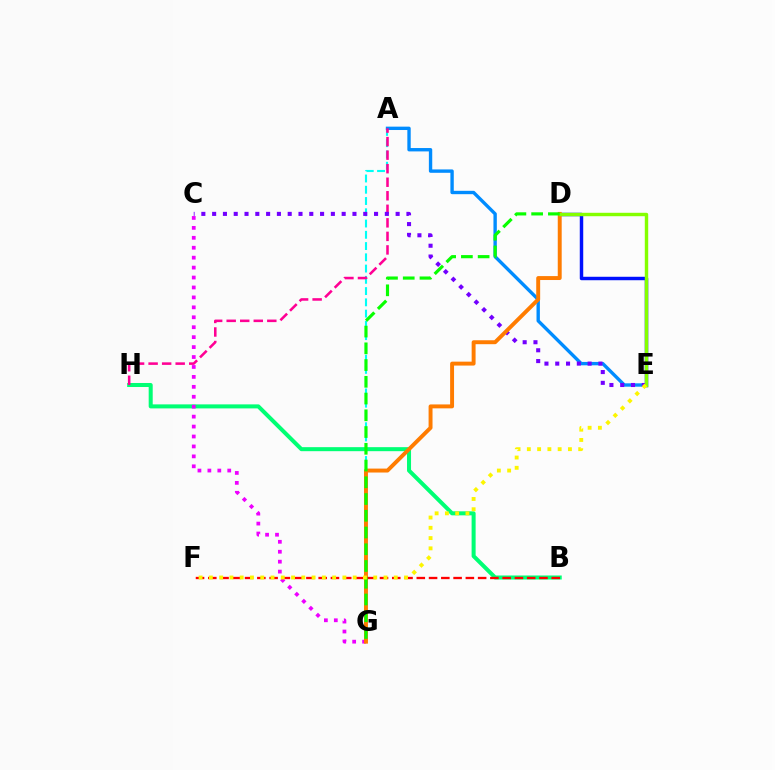{('A', 'G'): [{'color': '#00fff6', 'line_style': 'dashed', 'thickness': 1.53}], ('A', 'E'): [{'color': '#008cff', 'line_style': 'solid', 'thickness': 2.43}], ('B', 'H'): [{'color': '#00ff74', 'line_style': 'solid', 'thickness': 2.89}], ('A', 'H'): [{'color': '#ff0094', 'line_style': 'dashed', 'thickness': 1.84}], ('C', 'G'): [{'color': '#ee00ff', 'line_style': 'dotted', 'thickness': 2.7}], ('D', 'E'): [{'color': '#0010ff', 'line_style': 'solid', 'thickness': 2.49}, {'color': '#84ff00', 'line_style': 'solid', 'thickness': 2.46}], ('C', 'E'): [{'color': '#7200ff', 'line_style': 'dotted', 'thickness': 2.93}], ('D', 'G'): [{'color': '#ff7c00', 'line_style': 'solid', 'thickness': 2.83}, {'color': '#08ff00', 'line_style': 'dashed', 'thickness': 2.27}], ('B', 'F'): [{'color': '#ff0000', 'line_style': 'dashed', 'thickness': 1.67}], ('E', 'F'): [{'color': '#fcf500', 'line_style': 'dotted', 'thickness': 2.79}]}